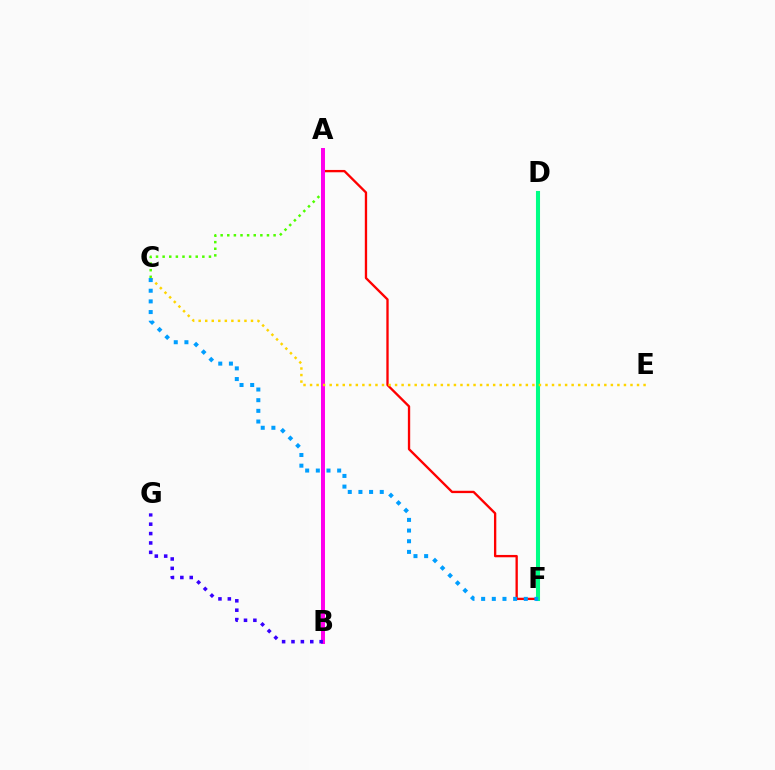{('A', 'F'): [{'color': '#ff0000', 'line_style': 'solid', 'thickness': 1.68}], ('A', 'C'): [{'color': '#4fff00', 'line_style': 'dotted', 'thickness': 1.8}], ('A', 'B'): [{'color': '#ff00ed', 'line_style': 'solid', 'thickness': 2.86}], ('D', 'F'): [{'color': '#00ff86', 'line_style': 'solid', 'thickness': 2.93}], ('C', 'E'): [{'color': '#ffd500', 'line_style': 'dotted', 'thickness': 1.78}], ('B', 'G'): [{'color': '#3700ff', 'line_style': 'dotted', 'thickness': 2.55}], ('C', 'F'): [{'color': '#009eff', 'line_style': 'dotted', 'thickness': 2.9}]}